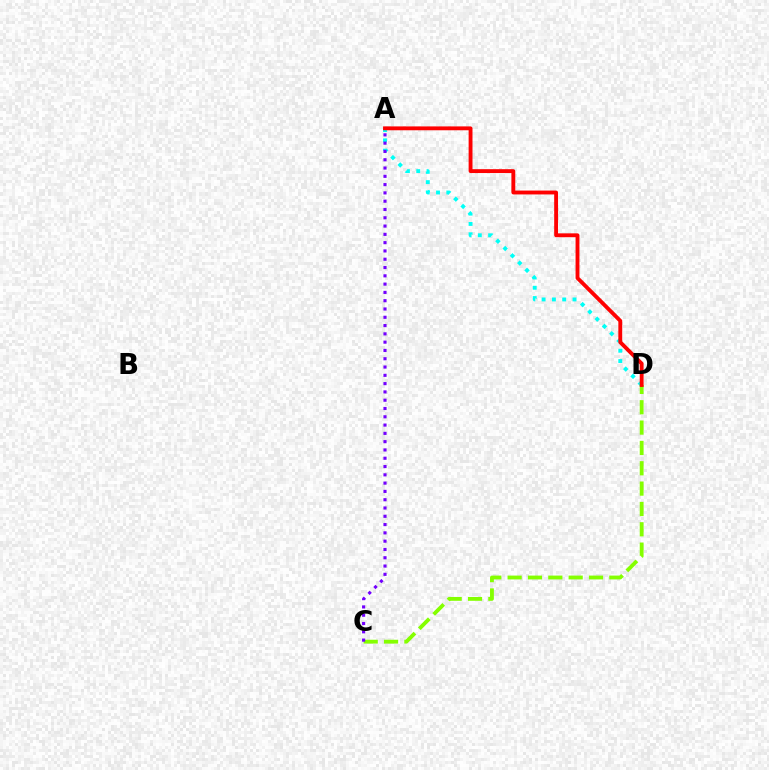{('A', 'D'): [{'color': '#00fff6', 'line_style': 'dotted', 'thickness': 2.8}, {'color': '#ff0000', 'line_style': 'solid', 'thickness': 2.78}], ('C', 'D'): [{'color': '#84ff00', 'line_style': 'dashed', 'thickness': 2.76}], ('A', 'C'): [{'color': '#7200ff', 'line_style': 'dotted', 'thickness': 2.25}]}